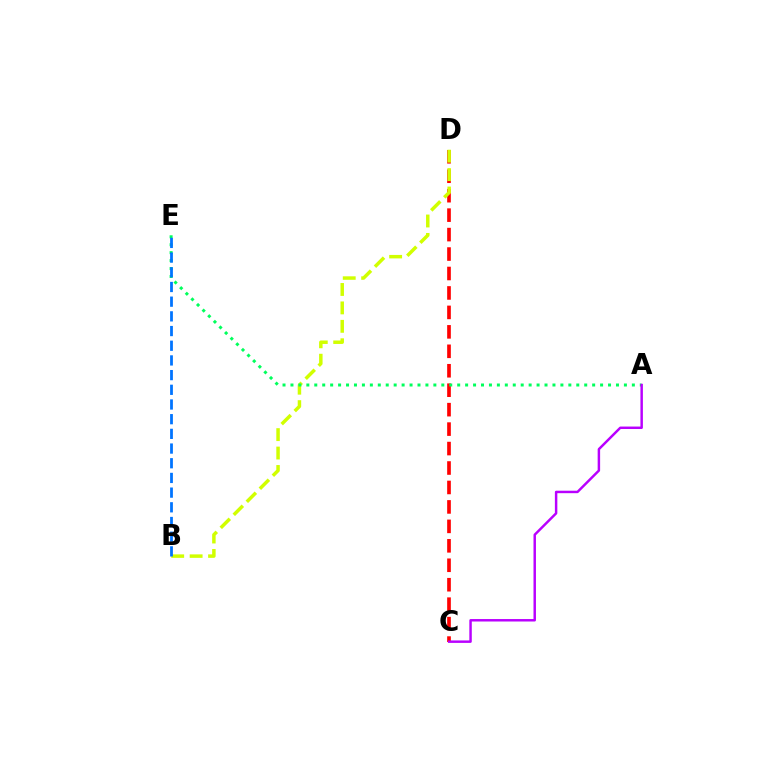{('C', 'D'): [{'color': '#ff0000', 'line_style': 'dashed', 'thickness': 2.64}], ('B', 'D'): [{'color': '#d1ff00', 'line_style': 'dashed', 'thickness': 2.5}], ('A', 'E'): [{'color': '#00ff5c', 'line_style': 'dotted', 'thickness': 2.16}], ('A', 'C'): [{'color': '#b900ff', 'line_style': 'solid', 'thickness': 1.77}], ('B', 'E'): [{'color': '#0074ff', 'line_style': 'dashed', 'thickness': 2.0}]}